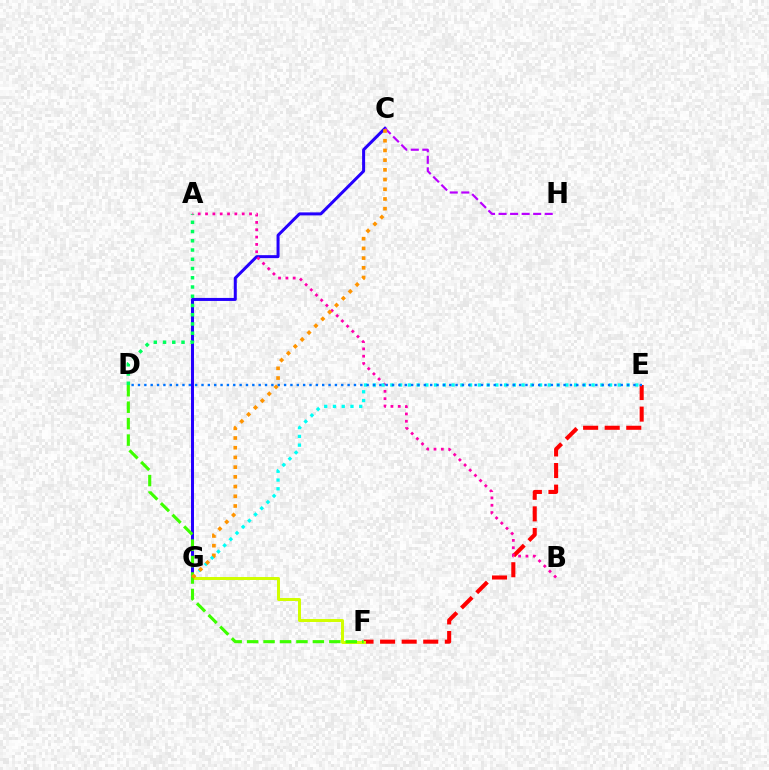{('C', 'G'): [{'color': '#2500ff', 'line_style': 'solid', 'thickness': 2.17}, {'color': '#ff9400', 'line_style': 'dotted', 'thickness': 2.64}], ('A', 'D'): [{'color': '#00ff5c', 'line_style': 'dotted', 'thickness': 2.51}], ('E', 'F'): [{'color': '#ff0000', 'line_style': 'dashed', 'thickness': 2.93}], ('A', 'B'): [{'color': '#ff00ac', 'line_style': 'dotted', 'thickness': 1.99}], ('E', 'G'): [{'color': '#00fff6', 'line_style': 'dotted', 'thickness': 2.38}], ('C', 'H'): [{'color': '#b900ff', 'line_style': 'dashed', 'thickness': 1.57}], ('F', 'G'): [{'color': '#d1ff00', 'line_style': 'solid', 'thickness': 2.15}], ('D', 'F'): [{'color': '#3dff00', 'line_style': 'dashed', 'thickness': 2.23}], ('D', 'E'): [{'color': '#0074ff', 'line_style': 'dotted', 'thickness': 1.73}]}